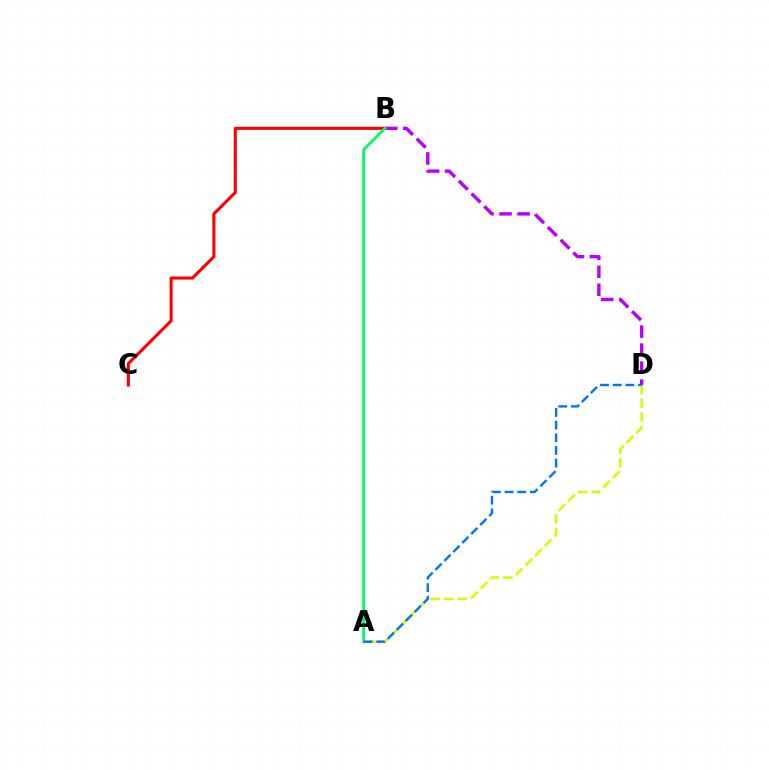{('B', 'C'): [{'color': '#ff0000', 'line_style': 'solid', 'thickness': 2.22}], ('A', 'D'): [{'color': '#d1ff00', 'line_style': 'dashed', 'thickness': 1.85}, {'color': '#0074ff', 'line_style': 'dashed', 'thickness': 1.72}], ('B', 'D'): [{'color': '#b900ff', 'line_style': 'dashed', 'thickness': 2.45}], ('A', 'B'): [{'color': '#00ff5c', 'line_style': 'solid', 'thickness': 2.02}]}